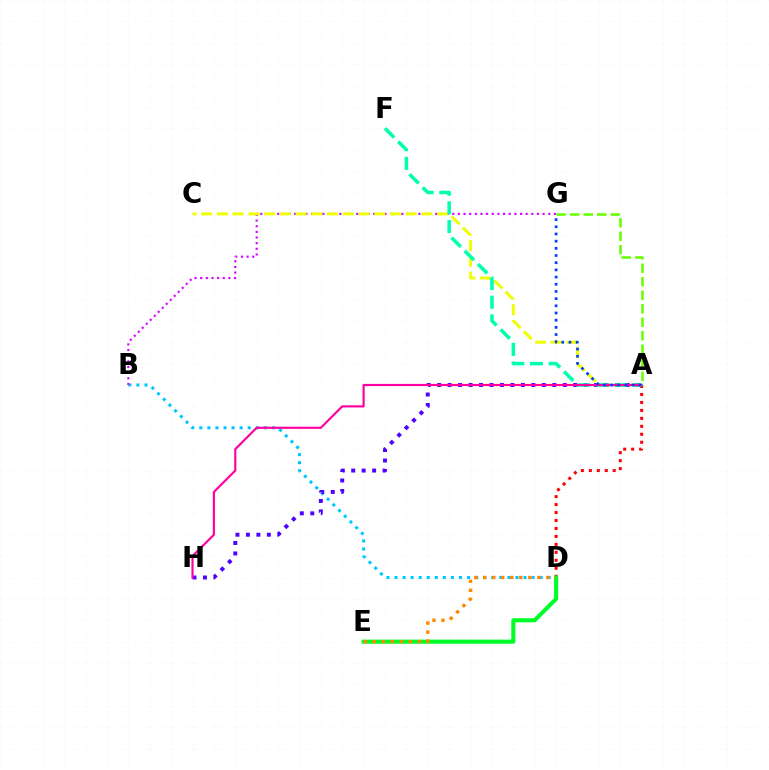{('B', 'D'): [{'color': '#00c7ff', 'line_style': 'dotted', 'thickness': 2.19}], ('B', 'G'): [{'color': '#d600ff', 'line_style': 'dotted', 'thickness': 1.53}], ('A', 'C'): [{'color': '#eeff00', 'line_style': 'dashed', 'thickness': 2.14}], ('A', 'H'): [{'color': '#4f00ff', 'line_style': 'dotted', 'thickness': 2.84}, {'color': '#ff00a0', 'line_style': 'solid', 'thickness': 1.55}], ('A', 'D'): [{'color': '#ff0000', 'line_style': 'dotted', 'thickness': 2.16}], ('A', 'F'): [{'color': '#00ffaf', 'line_style': 'dashed', 'thickness': 2.54}], ('D', 'E'): [{'color': '#00ff27', 'line_style': 'solid', 'thickness': 2.94}, {'color': '#ff8800', 'line_style': 'dotted', 'thickness': 2.45}], ('A', 'G'): [{'color': '#003fff', 'line_style': 'dotted', 'thickness': 1.95}, {'color': '#66ff00', 'line_style': 'dashed', 'thickness': 1.83}]}